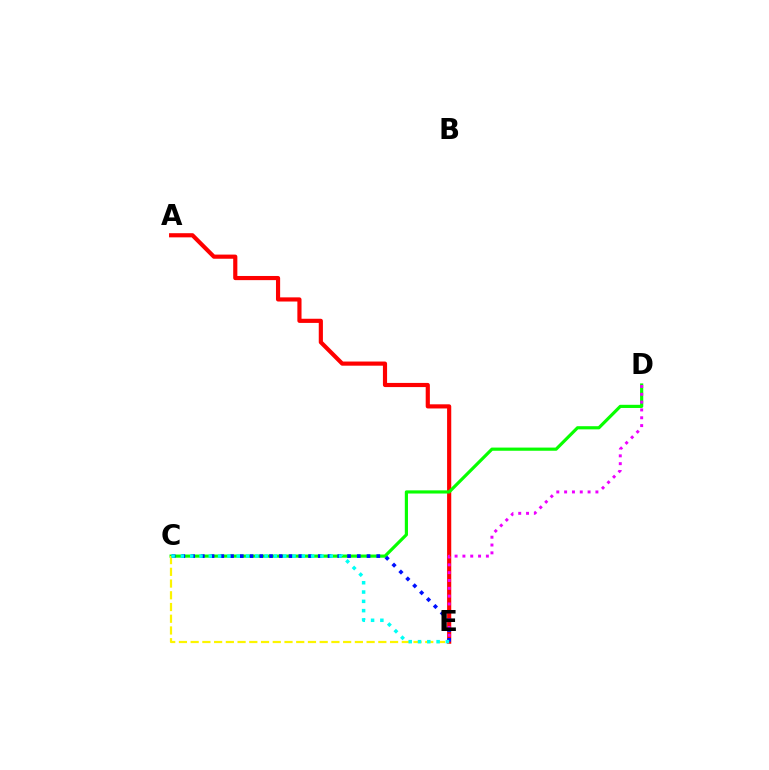{('A', 'E'): [{'color': '#ff0000', 'line_style': 'solid', 'thickness': 2.99}], ('C', 'D'): [{'color': '#08ff00', 'line_style': 'solid', 'thickness': 2.28}], ('C', 'E'): [{'color': '#fcf500', 'line_style': 'dashed', 'thickness': 1.59}, {'color': '#0010ff', 'line_style': 'dotted', 'thickness': 2.65}, {'color': '#00fff6', 'line_style': 'dotted', 'thickness': 2.53}], ('D', 'E'): [{'color': '#ee00ff', 'line_style': 'dotted', 'thickness': 2.13}]}